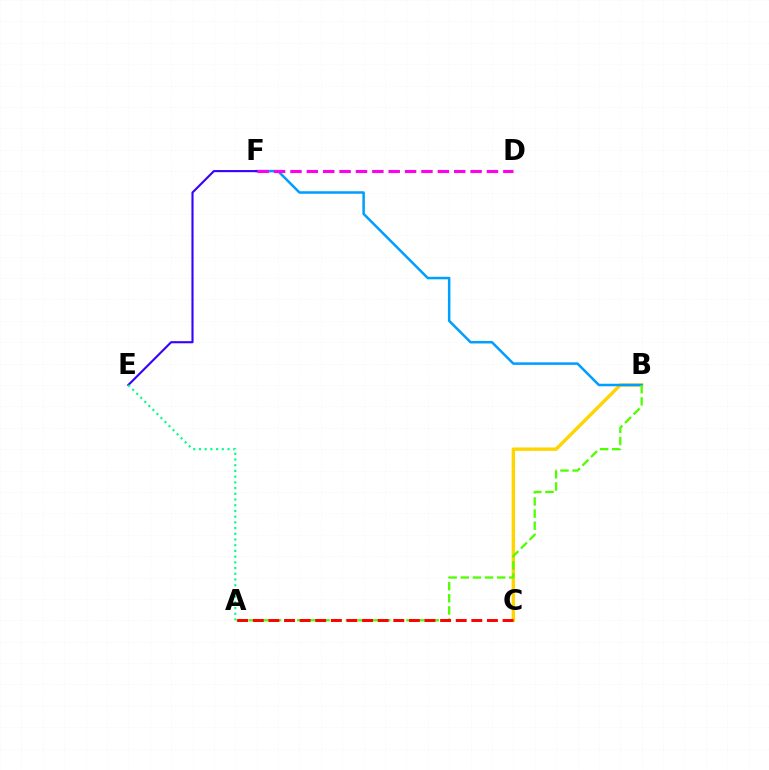{('B', 'C'): [{'color': '#ffd500', 'line_style': 'solid', 'thickness': 2.46}], ('B', 'F'): [{'color': '#009eff', 'line_style': 'solid', 'thickness': 1.81}], ('A', 'B'): [{'color': '#4fff00', 'line_style': 'dashed', 'thickness': 1.65}], ('E', 'F'): [{'color': '#3700ff', 'line_style': 'solid', 'thickness': 1.52}], ('A', 'E'): [{'color': '#00ff86', 'line_style': 'dotted', 'thickness': 1.55}], ('A', 'C'): [{'color': '#ff0000', 'line_style': 'dashed', 'thickness': 2.12}], ('D', 'F'): [{'color': '#ff00ed', 'line_style': 'dashed', 'thickness': 2.22}]}